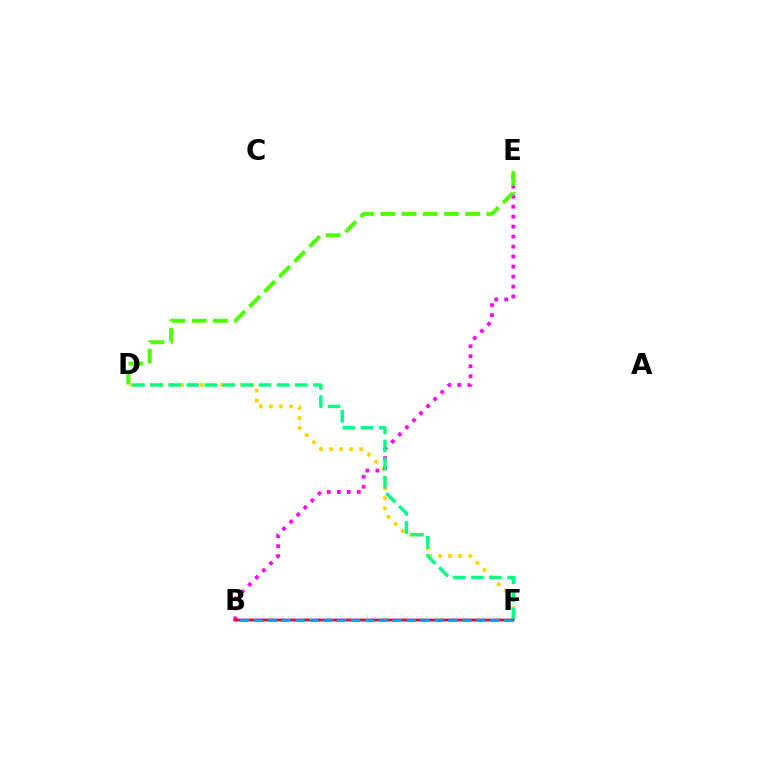{('B', 'F'): [{'color': '#3700ff', 'line_style': 'solid', 'thickness': 1.76}, {'color': '#ff0000', 'line_style': 'solid', 'thickness': 1.75}, {'color': '#009eff', 'line_style': 'dashed', 'thickness': 1.89}], ('D', 'F'): [{'color': '#ffd500', 'line_style': 'dotted', 'thickness': 2.73}, {'color': '#00ff86', 'line_style': 'dashed', 'thickness': 2.46}], ('B', 'E'): [{'color': '#ff00ed', 'line_style': 'dotted', 'thickness': 2.71}], ('D', 'E'): [{'color': '#4fff00', 'line_style': 'dashed', 'thickness': 2.88}]}